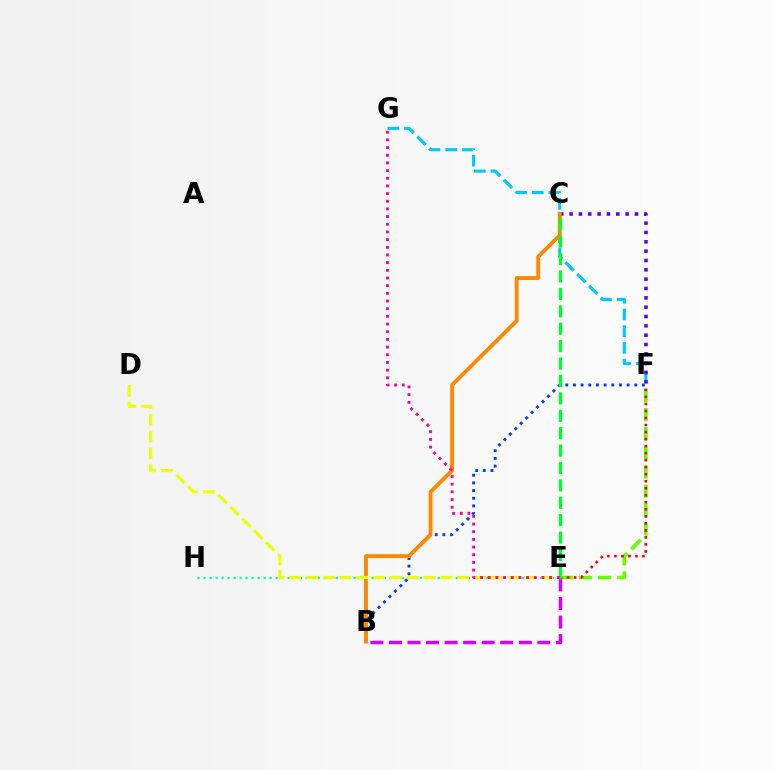{('B', 'E'): [{'color': '#d600ff', 'line_style': 'dashed', 'thickness': 2.52}], ('F', 'G'): [{'color': '#00c7ff', 'line_style': 'dashed', 'thickness': 2.27}], ('E', 'F'): [{'color': '#66ff00', 'line_style': 'dashed', 'thickness': 2.6}, {'color': '#ff0000', 'line_style': 'dotted', 'thickness': 1.91}], ('B', 'F'): [{'color': '#003fff', 'line_style': 'dotted', 'thickness': 2.08}], ('E', 'H'): [{'color': '#00ffaf', 'line_style': 'dotted', 'thickness': 1.63}], ('C', 'F'): [{'color': '#4f00ff', 'line_style': 'dotted', 'thickness': 2.54}], ('B', 'C'): [{'color': '#ff8800', 'line_style': 'solid', 'thickness': 2.79}], ('D', 'E'): [{'color': '#eeff00', 'line_style': 'dashed', 'thickness': 2.28}], ('C', 'E'): [{'color': '#00ff27', 'line_style': 'dashed', 'thickness': 2.36}], ('E', 'G'): [{'color': '#ff00a0', 'line_style': 'dotted', 'thickness': 2.09}]}